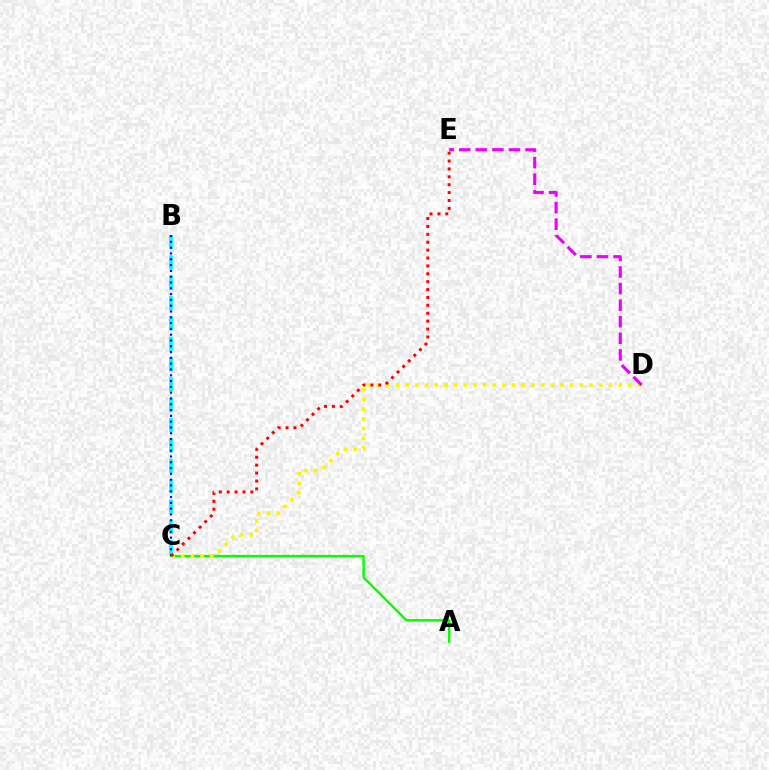{('A', 'C'): [{'color': '#08ff00', 'line_style': 'solid', 'thickness': 1.75}], ('B', 'C'): [{'color': '#00fff6', 'line_style': 'dashed', 'thickness': 2.76}, {'color': '#0010ff', 'line_style': 'dotted', 'thickness': 1.58}], ('C', 'D'): [{'color': '#fcf500', 'line_style': 'dotted', 'thickness': 2.63}], ('D', 'E'): [{'color': '#ee00ff', 'line_style': 'dashed', 'thickness': 2.25}], ('C', 'E'): [{'color': '#ff0000', 'line_style': 'dotted', 'thickness': 2.14}]}